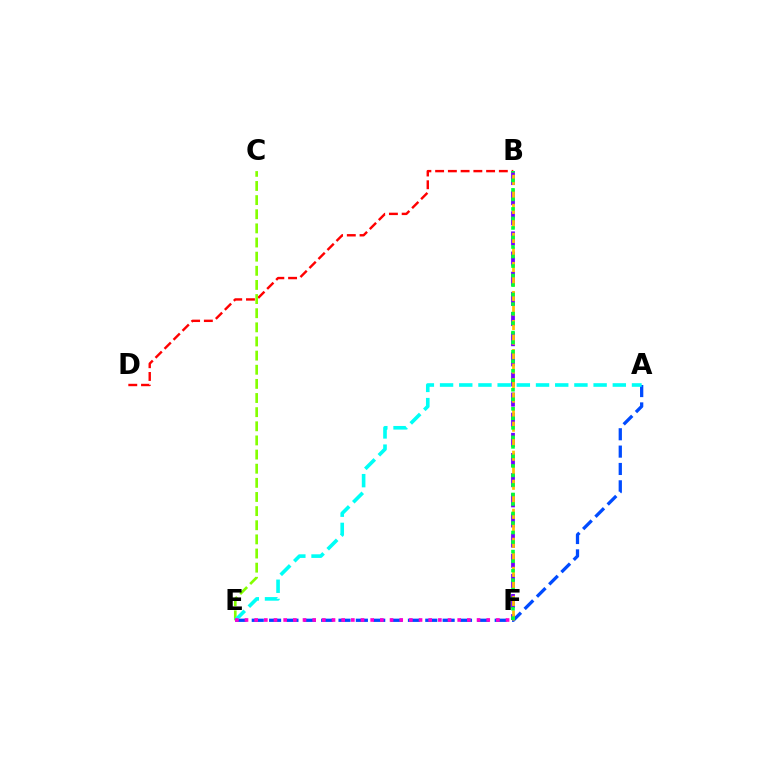{('B', 'F'): [{'color': '#7200ff', 'line_style': 'dashed', 'thickness': 2.74}, {'color': '#ffbd00', 'line_style': 'dashed', 'thickness': 1.97}, {'color': '#00ff39', 'line_style': 'dotted', 'thickness': 2.59}], ('B', 'D'): [{'color': '#ff0000', 'line_style': 'dashed', 'thickness': 1.73}], ('A', 'E'): [{'color': '#004bff', 'line_style': 'dashed', 'thickness': 2.36}, {'color': '#00fff6', 'line_style': 'dashed', 'thickness': 2.61}], ('C', 'E'): [{'color': '#84ff00', 'line_style': 'dashed', 'thickness': 1.92}], ('E', 'F'): [{'color': '#ff00cf', 'line_style': 'dotted', 'thickness': 2.63}]}